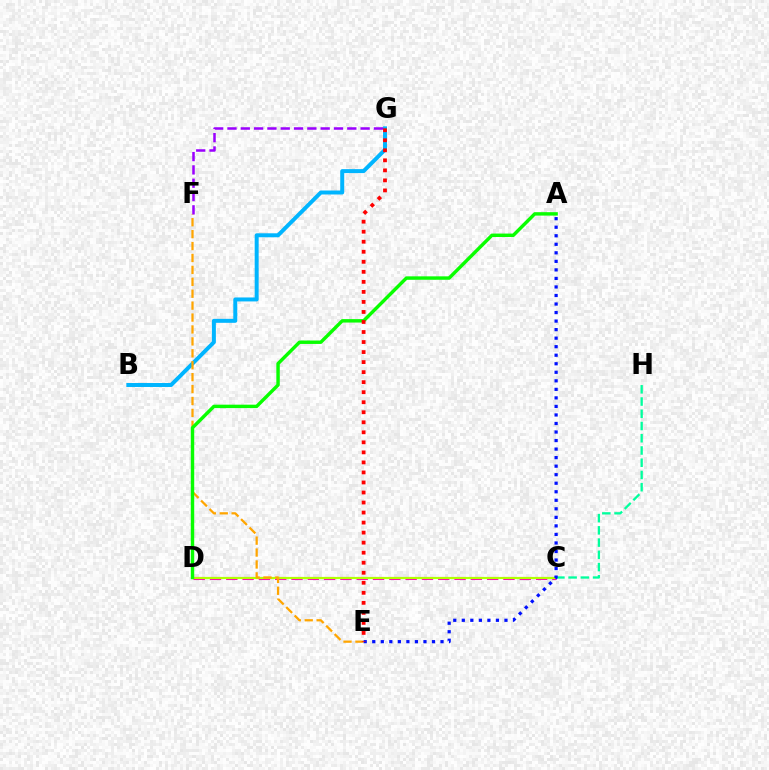{('B', 'G'): [{'color': '#00b5ff', 'line_style': 'solid', 'thickness': 2.86}], ('C', 'D'): [{'color': '#ff00bd', 'line_style': 'dashed', 'thickness': 2.21}, {'color': '#b3ff00', 'line_style': 'solid', 'thickness': 1.56}], ('E', 'F'): [{'color': '#ffa500', 'line_style': 'dashed', 'thickness': 1.62}], ('C', 'H'): [{'color': '#00ff9d', 'line_style': 'dashed', 'thickness': 1.66}], ('A', 'D'): [{'color': '#08ff00', 'line_style': 'solid', 'thickness': 2.47}], ('F', 'G'): [{'color': '#9b00ff', 'line_style': 'dashed', 'thickness': 1.81}], ('A', 'E'): [{'color': '#0010ff', 'line_style': 'dotted', 'thickness': 2.32}], ('E', 'G'): [{'color': '#ff0000', 'line_style': 'dotted', 'thickness': 2.73}]}